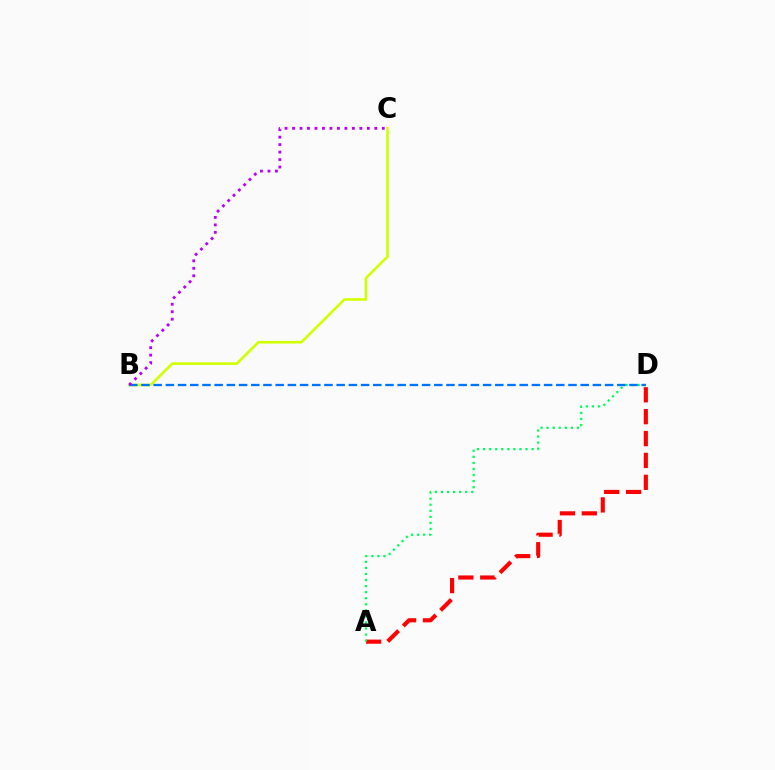{('A', 'D'): [{'color': '#ff0000', 'line_style': 'dashed', 'thickness': 2.97}, {'color': '#00ff5c', 'line_style': 'dotted', 'thickness': 1.65}], ('B', 'C'): [{'color': '#d1ff00', 'line_style': 'solid', 'thickness': 1.89}, {'color': '#b900ff', 'line_style': 'dotted', 'thickness': 2.03}], ('B', 'D'): [{'color': '#0074ff', 'line_style': 'dashed', 'thickness': 1.66}]}